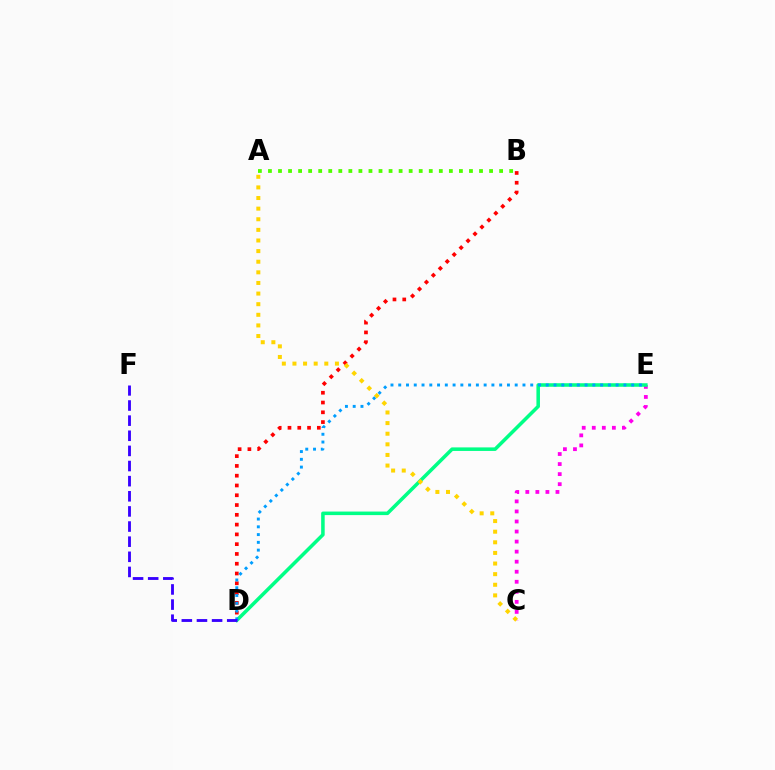{('C', 'E'): [{'color': '#ff00ed', 'line_style': 'dotted', 'thickness': 2.73}], ('B', 'D'): [{'color': '#ff0000', 'line_style': 'dotted', 'thickness': 2.66}], ('D', 'E'): [{'color': '#00ff86', 'line_style': 'solid', 'thickness': 2.55}, {'color': '#009eff', 'line_style': 'dotted', 'thickness': 2.11}], ('A', 'B'): [{'color': '#4fff00', 'line_style': 'dotted', 'thickness': 2.73}], ('A', 'C'): [{'color': '#ffd500', 'line_style': 'dotted', 'thickness': 2.88}], ('D', 'F'): [{'color': '#3700ff', 'line_style': 'dashed', 'thickness': 2.06}]}